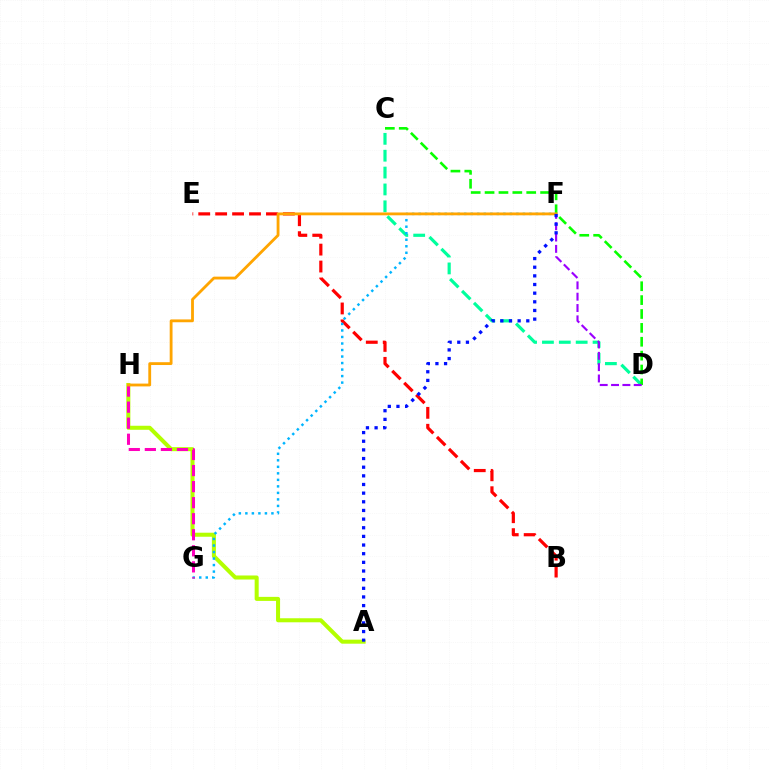{('C', 'D'): [{'color': '#00ff9d', 'line_style': 'dashed', 'thickness': 2.29}, {'color': '#08ff00', 'line_style': 'dashed', 'thickness': 1.89}], ('B', 'E'): [{'color': '#ff0000', 'line_style': 'dashed', 'thickness': 2.3}], ('A', 'H'): [{'color': '#b3ff00', 'line_style': 'solid', 'thickness': 2.9}], ('F', 'G'): [{'color': '#00b5ff', 'line_style': 'dotted', 'thickness': 1.77}], ('D', 'F'): [{'color': '#9b00ff', 'line_style': 'dashed', 'thickness': 1.54}], ('G', 'H'): [{'color': '#ff00bd', 'line_style': 'dashed', 'thickness': 2.18}], ('F', 'H'): [{'color': '#ffa500', 'line_style': 'solid', 'thickness': 2.03}], ('A', 'F'): [{'color': '#0010ff', 'line_style': 'dotted', 'thickness': 2.35}]}